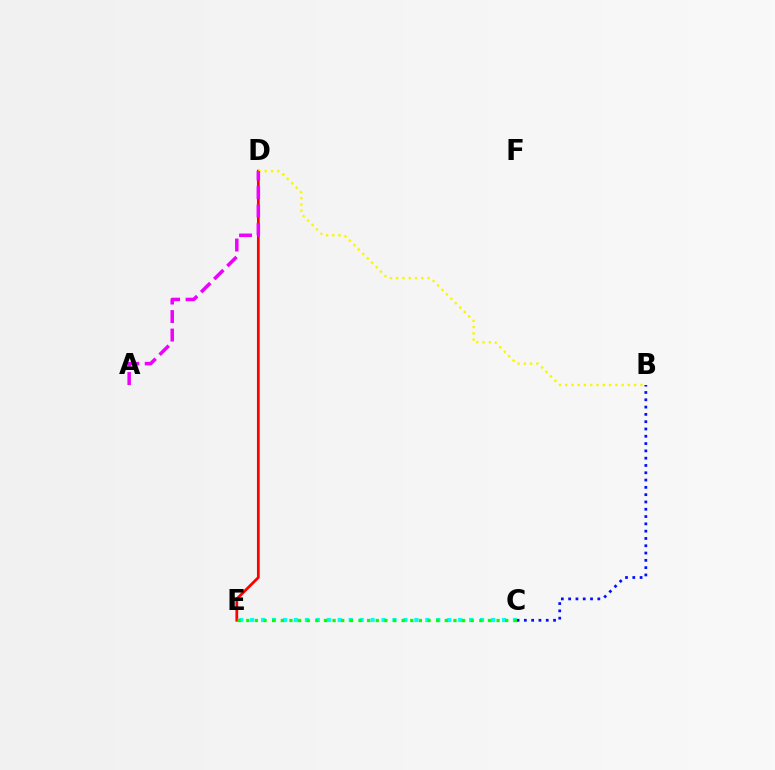{('B', 'C'): [{'color': '#0010ff', 'line_style': 'dotted', 'thickness': 1.98}], ('D', 'E'): [{'color': '#ff0000', 'line_style': 'solid', 'thickness': 1.98}], ('C', 'E'): [{'color': '#00fff6', 'line_style': 'dotted', 'thickness': 2.97}, {'color': '#08ff00', 'line_style': 'dotted', 'thickness': 2.35}], ('B', 'D'): [{'color': '#fcf500', 'line_style': 'dotted', 'thickness': 1.7}], ('A', 'D'): [{'color': '#ee00ff', 'line_style': 'dashed', 'thickness': 2.51}]}